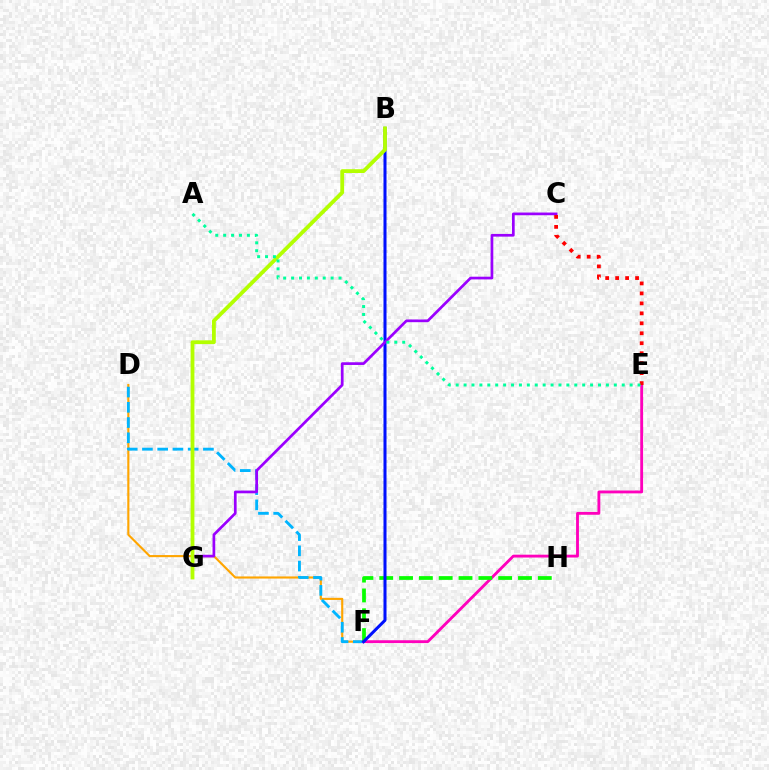{('D', 'F'): [{'color': '#ffa500', 'line_style': 'solid', 'thickness': 1.53}, {'color': '#00b5ff', 'line_style': 'dashed', 'thickness': 2.07}], ('E', 'F'): [{'color': '#ff00bd', 'line_style': 'solid', 'thickness': 2.05}], ('F', 'H'): [{'color': '#08ff00', 'line_style': 'dashed', 'thickness': 2.69}], ('B', 'F'): [{'color': '#0010ff', 'line_style': 'solid', 'thickness': 2.18}], ('C', 'G'): [{'color': '#9b00ff', 'line_style': 'solid', 'thickness': 1.95}], ('B', 'G'): [{'color': '#b3ff00', 'line_style': 'solid', 'thickness': 2.74}], ('C', 'E'): [{'color': '#ff0000', 'line_style': 'dotted', 'thickness': 2.71}], ('A', 'E'): [{'color': '#00ff9d', 'line_style': 'dotted', 'thickness': 2.15}]}